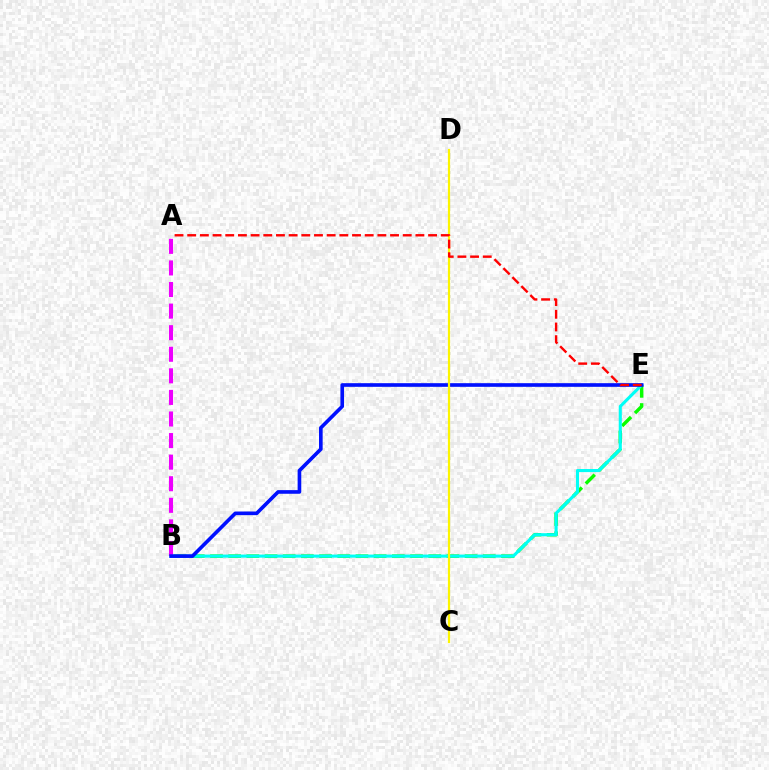{('B', 'E'): [{'color': '#08ff00', 'line_style': 'dashed', 'thickness': 2.47}, {'color': '#00fff6', 'line_style': 'solid', 'thickness': 2.22}, {'color': '#0010ff', 'line_style': 'solid', 'thickness': 2.62}], ('A', 'B'): [{'color': '#ee00ff', 'line_style': 'dashed', 'thickness': 2.93}], ('C', 'D'): [{'color': '#fcf500', 'line_style': 'solid', 'thickness': 1.58}], ('A', 'E'): [{'color': '#ff0000', 'line_style': 'dashed', 'thickness': 1.72}]}